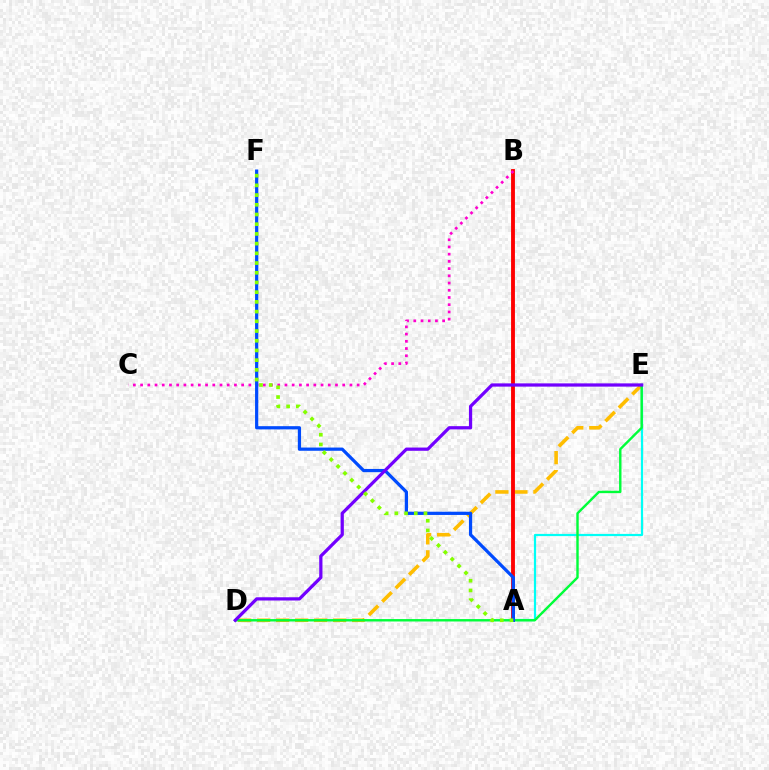{('D', 'E'): [{'color': '#ffbd00', 'line_style': 'dashed', 'thickness': 2.58}, {'color': '#00ff39', 'line_style': 'solid', 'thickness': 1.74}, {'color': '#7200ff', 'line_style': 'solid', 'thickness': 2.33}], ('A', 'B'): [{'color': '#ff0000', 'line_style': 'solid', 'thickness': 2.78}], ('B', 'C'): [{'color': '#ff00cf', 'line_style': 'dotted', 'thickness': 1.96}], ('A', 'E'): [{'color': '#00fff6', 'line_style': 'solid', 'thickness': 1.59}], ('A', 'F'): [{'color': '#004bff', 'line_style': 'solid', 'thickness': 2.32}, {'color': '#84ff00', 'line_style': 'dotted', 'thickness': 2.64}]}